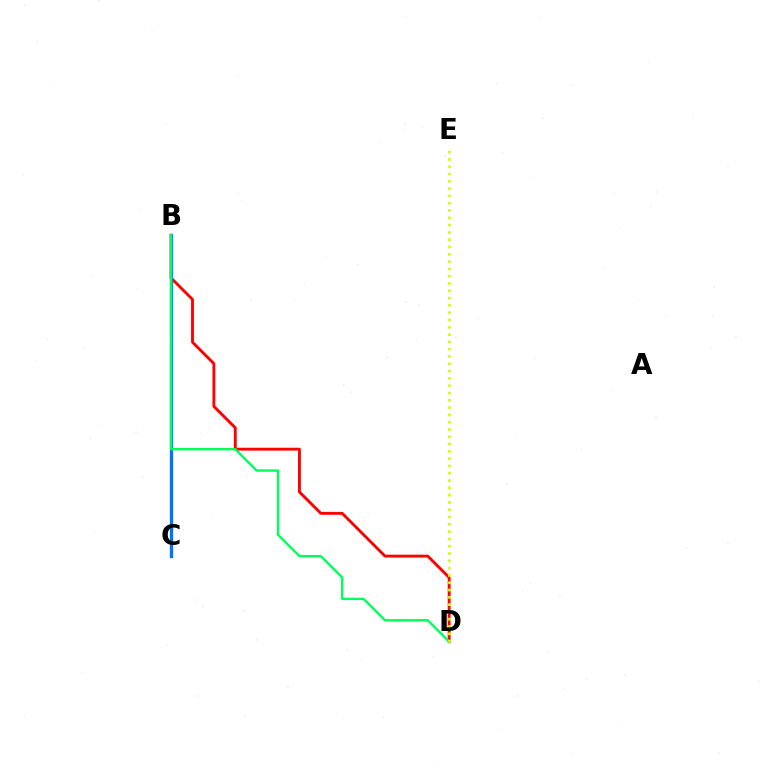{('B', 'C'): [{'color': '#b900ff', 'line_style': 'solid', 'thickness': 2.09}, {'color': '#0074ff', 'line_style': 'solid', 'thickness': 2.39}], ('B', 'D'): [{'color': '#ff0000', 'line_style': 'solid', 'thickness': 2.07}, {'color': '#00ff5c', 'line_style': 'solid', 'thickness': 1.72}], ('D', 'E'): [{'color': '#d1ff00', 'line_style': 'dotted', 'thickness': 1.98}]}